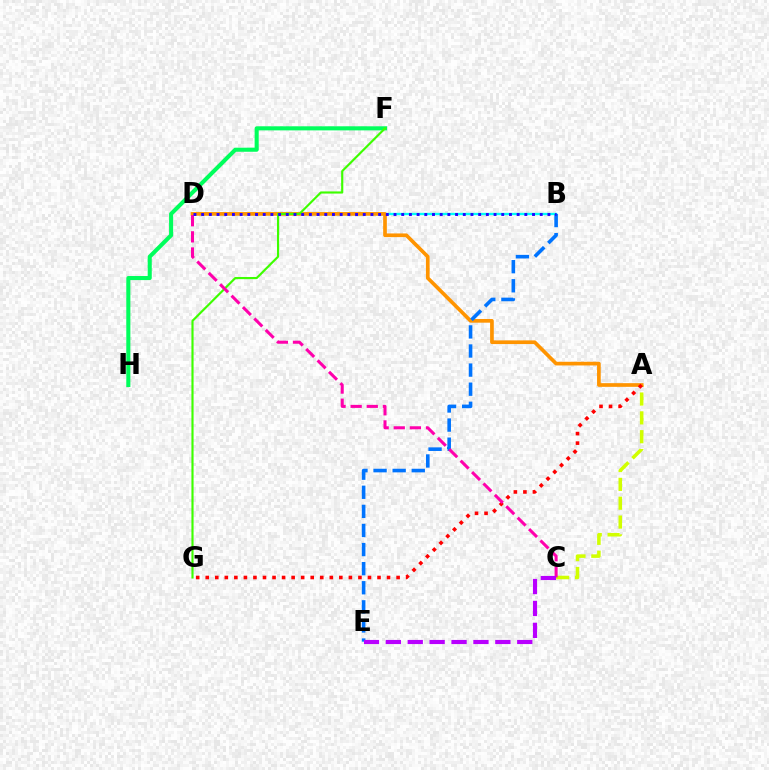{('B', 'D'): [{'color': '#00fff6', 'line_style': 'solid', 'thickness': 1.68}, {'color': '#2500ff', 'line_style': 'dotted', 'thickness': 2.09}], ('A', 'C'): [{'color': '#d1ff00', 'line_style': 'dashed', 'thickness': 2.56}], ('F', 'H'): [{'color': '#00ff5c', 'line_style': 'solid', 'thickness': 2.94}], ('A', 'D'): [{'color': '#ff9400', 'line_style': 'solid', 'thickness': 2.65}], ('B', 'E'): [{'color': '#0074ff', 'line_style': 'dashed', 'thickness': 2.59}], ('F', 'G'): [{'color': '#3dff00', 'line_style': 'solid', 'thickness': 1.55}], ('A', 'G'): [{'color': '#ff0000', 'line_style': 'dotted', 'thickness': 2.59}], ('C', 'D'): [{'color': '#ff00ac', 'line_style': 'dashed', 'thickness': 2.19}], ('C', 'E'): [{'color': '#b900ff', 'line_style': 'dashed', 'thickness': 2.98}]}